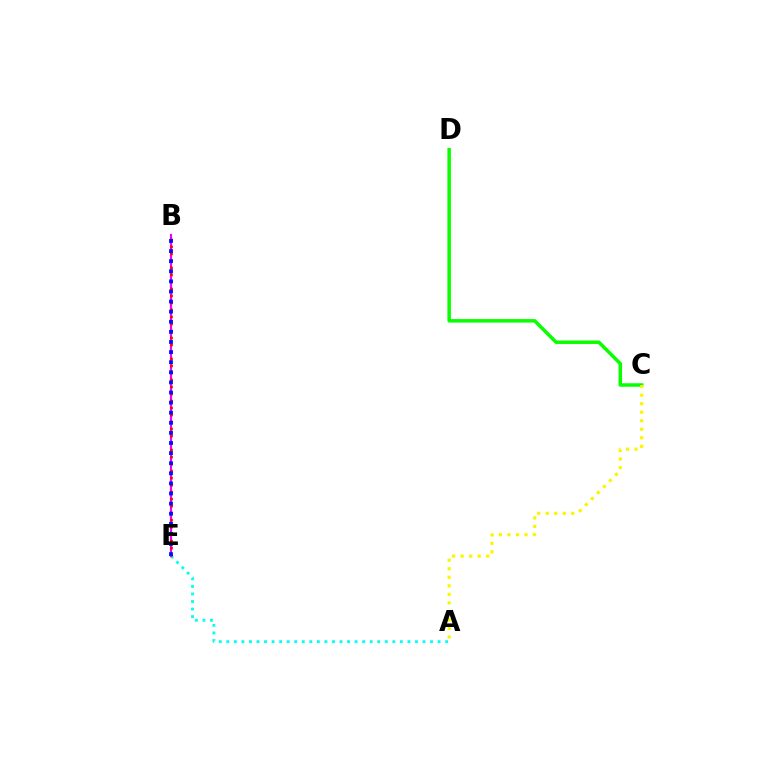{('A', 'E'): [{'color': '#00fff6', 'line_style': 'dotted', 'thickness': 2.05}], ('C', 'D'): [{'color': '#08ff00', 'line_style': 'solid', 'thickness': 2.51}], ('B', 'E'): [{'color': '#ee00ff', 'line_style': 'solid', 'thickness': 1.55}, {'color': '#ff0000', 'line_style': 'dotted', 'thickness': 1.9}, {'color': '#0010ff', 'line_style': 'dotted', 'thickness': 2.74}], ('A', 'C'): [{'color': '#fcf500', 'line_style': 'dotted', 'thickness': 2.32}]}